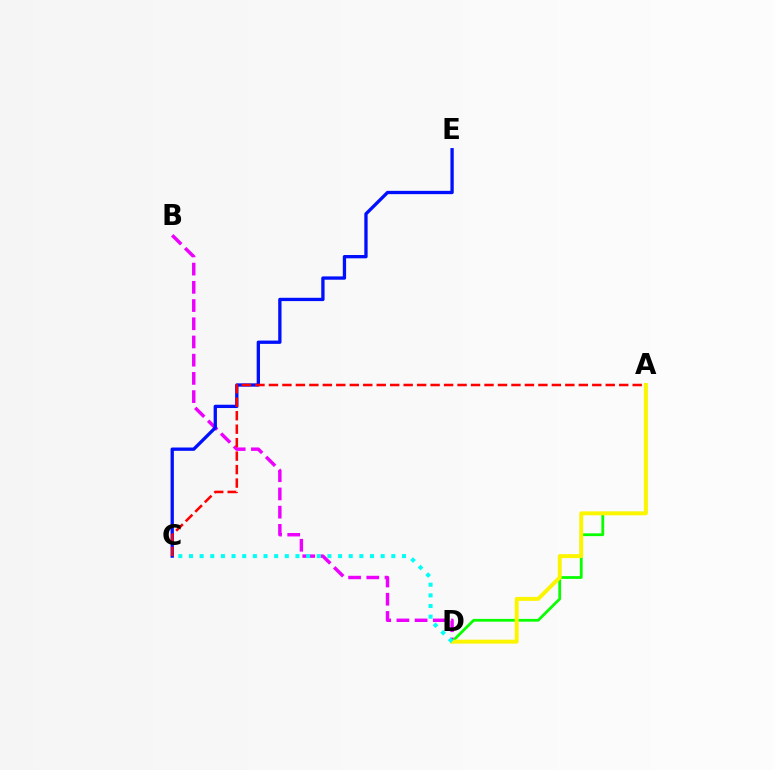{('B', 'D'): [{'color': '#ee00ff', 'line_style': 'dashed', 'thickness': 2.47}], ('A', 'D'): [{'color': '#08ff00', 'line_style': 'solid', 'thickness': 1.99}, {'color': '#fcf500', 'line_style': 'solid', 'thickness': 2.84}], ('C', 'E'): [{'color': '#0010ff', 'line_style': 'solid', 'thickness': 2.38}], ('A', 'C'): [{'color': '#ff0000', 'line_style': 'dashed', 'thickness': 1.83}], ('C', 'D'): [{'color': '#00fff6', 'line_style': 'dotted', 'thickness': 2.89}]}